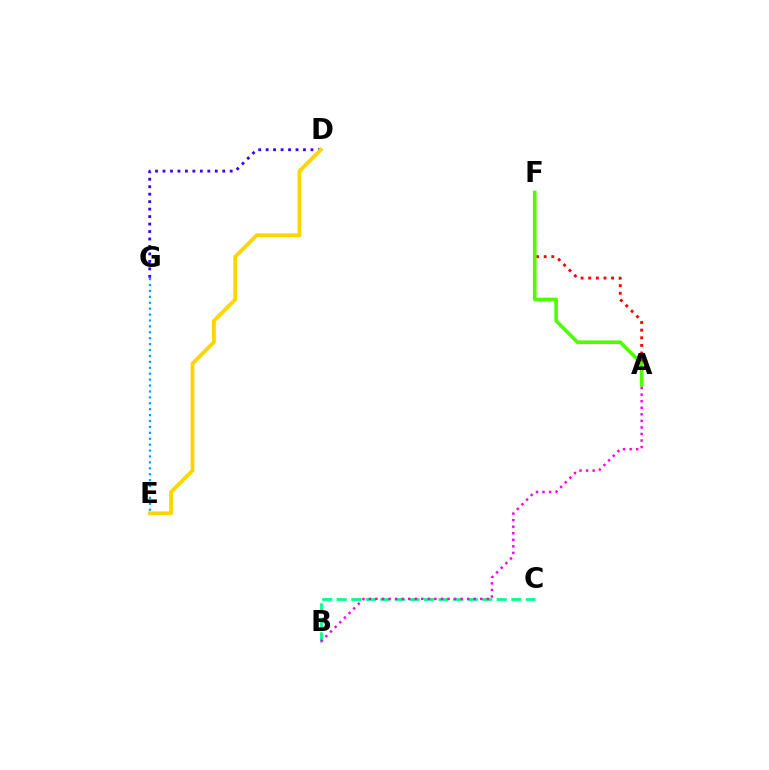{('D', 'G'): [{'color': '#3700ff', 'line_style': 'dotted', 'thickness': 2.03}], ('E', 'G'): [{'color': '#009eff', 'line_style': 'dotted', 'thickness': 1.61}], ('D', 'E'): [{'color': '#ffd500', 'line_style': 'solid', 'thickness': 2.74}], ('A', 'F'): [{'color': '#ff0000', 'line_style': 'dotted', 'thickness': 2.07}, {'color': '#4fff00', 'line_style': 'solid', 'thickness': 2.61}], ('B', 'C'): [{'color': '#00ff86', 'line_style': 'dashed', 'thickness': 1.98}], ('A', 'B'): [{'color': '#ff00ed', 'line_style': 'dotted', 'thickness': 1.78}]}